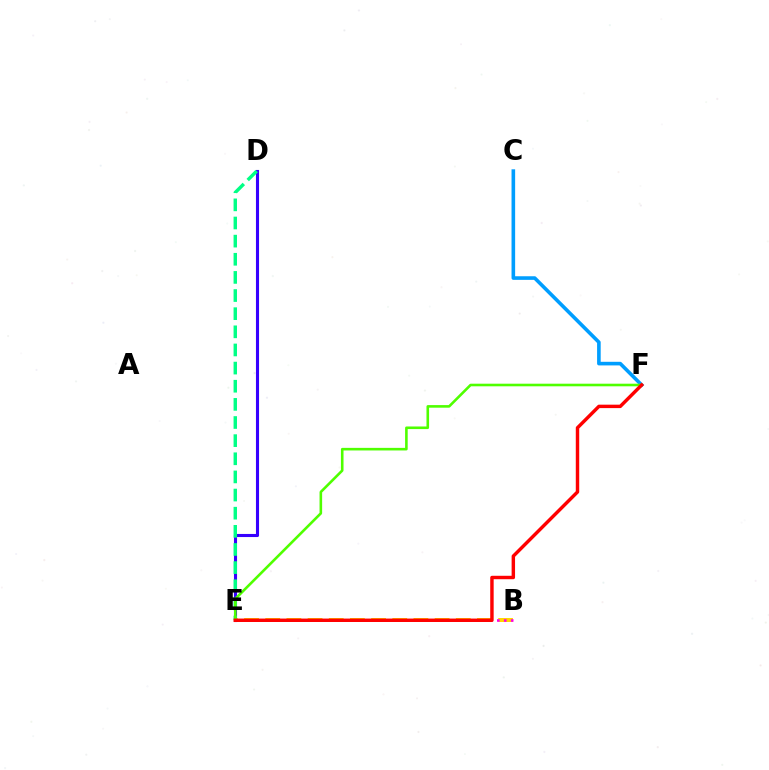{('C', 'F'): [{'color': '#009eff', 'line_style': 'solid', 'thickness': 2.6}], ('B', 'E'): [{'color': '#ffd500', 'line_style': 'dashed', 'thickness': 2.88}, {'color': '#ff00ed', 'line_style': 'dotted', 'thickness': 1.89}], ('D', 'E'): [{'color': '#3700ff', 'line_style': 'solid', 'thickness': 2.23}, {'color': '#00ff86', 'line_style': 'dashed', 'thickness': 2.46}], ('E', 'F'): [{'color': '#4fff00', 'line_style': 'solid', 'thickness': 1.87}, {'color': '#ff0000', 'line_style': 'solid', 'thickness': 2.47}]}